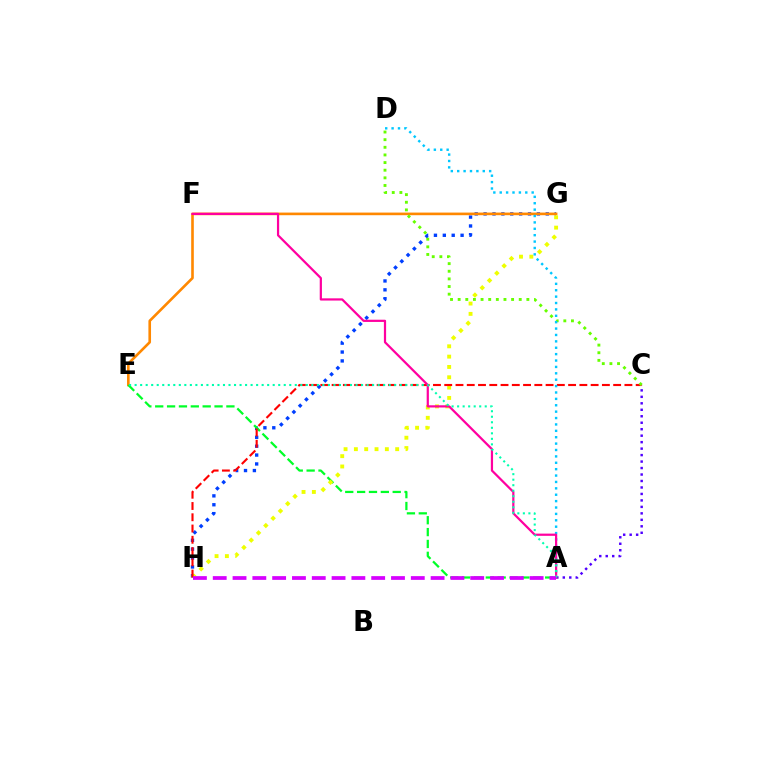{('G', 'H'): [{'color': '#003fff', 'line_style': 'dotted', 'thickness': 2.41}, {'color': '#eeff00', 'line_style': 'dotted', 'thickness': 2.8}], ('A', 'C'): [{'color': '#4f00ff', 'line_style': 'dotted', 'thickness': 1.76}], ('E', 'G'): [{'color': '#ff8800', 'line_style': 'solid', 'thickness': 1.89}], ('A', 'E'): [{'color': '#00ff27', 'line_style': 'dashed', 'thickness': 1.61}, {'color': '#00ffaf', 'line_style': 'dotted', 'thickness': 1.5}], ('C', 'H'): [{'color': '#ff0000', 'line_style': 'dashed', 'thickness': 1.53}], ('C', 'D'): [{'color': '#66ff00', 'line_style': 'dotted', 'thickness': 2.07}], ('A', 'D'): [{'color': '#00c7ff', 'line_style': 'dotted', 'thickness': 1.74}], ('A', 'F'): [{'color': '#ff00a0', 'line_style': 'solid', 'thickness': 1.6}], ('A', 'H'): [{'color': '#d600ff', 'line_style': 'dashed', 'thickness': 2.69}]}